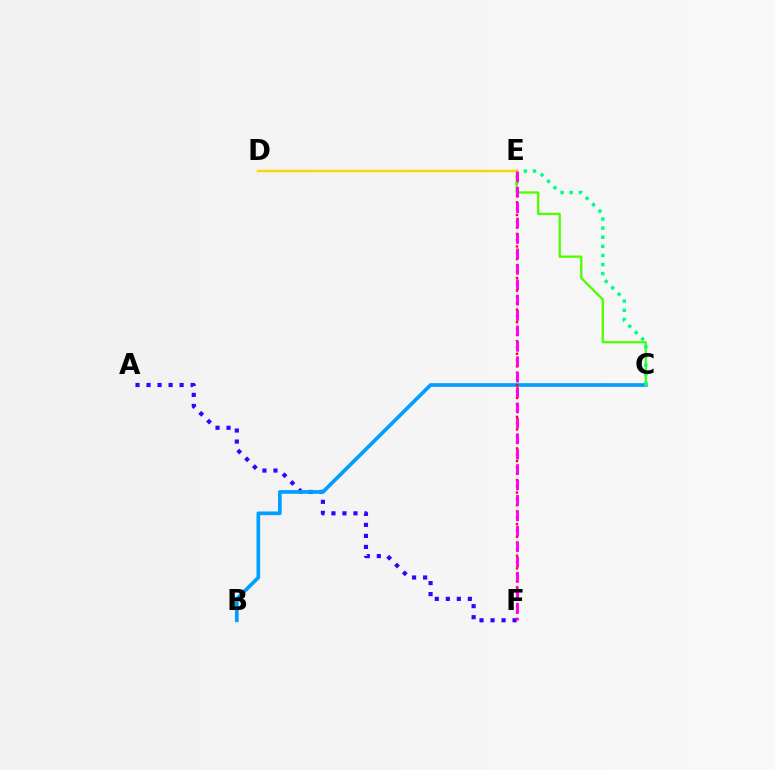{('A', 'F'): [{'color': '#3700ff', 'line_style': 'dotted', 'thickness': 2.99}], ('B', 'C'): [{'color': '#009eff', 'line_style': 'solid', 'thickness': 2.65}], ('E', 'F'): [{'color': '#ff0000', 'line_style': 'dotted', 'thickness': 1.71}, {'color': '#ff00ed', 'line_style': 'dashed', 'thickness': 2.09}], ('C', 'E'): [{'color': '#4fff00', 'line_style': 'solid', 'thickness': 1.66}, {'color': '#00ff86', 'line_style': 'dotted', 'thickness': 2.47}], ('D', 'E'): [{'color': '#ffd500', 'line_style': 'solid', 'thickness': 1.77}]}